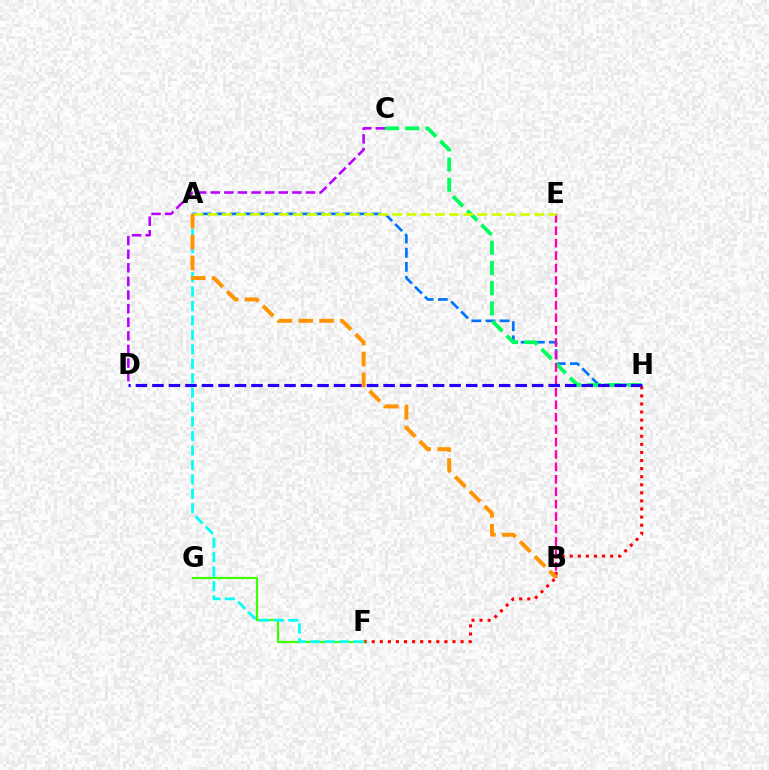{('F', 'H'): [{'color': '#ff0000', 'line_style': 'dotted', 'thickness': 2.19}], ('A', 'H'): [{'color': '#0074ff', 'line_style': 'dashed', 'thickness': 1.92}], ('C', 'H'): [{'color': '#00ff5c', 'line_style': 'dashed', 'thickness': 2.74}], ('B', 'E'): [{'color': '#ff00ac', 'line_style': 'dashed', 'thickness': 1.69}], ('D', 'H'): [{'color': '#2500ff', 'line_style': 'dashed', 'thickness': 2.24}], ('F', 'G'): [{'color': '#3dff00', 'line_style': 'solid', 'thickness': 1.58}], ('C', 'D'): [{'color': '#b900ff', 'line_style': 'dashed', 'thickness': 1.85}], ('A', 'E'): [{'color': '#d1ff00', 'line_style': 'dashed', 'thickness': 1.93}], ('A', 'F'): [{'color': '#00fff6', 'line_style': 'dashed', 'thickness': 1.96}], ('A', 'B'): [{'color': '#ff9400', 'line_style': 'dashed', 'thickness': 2.84}]}